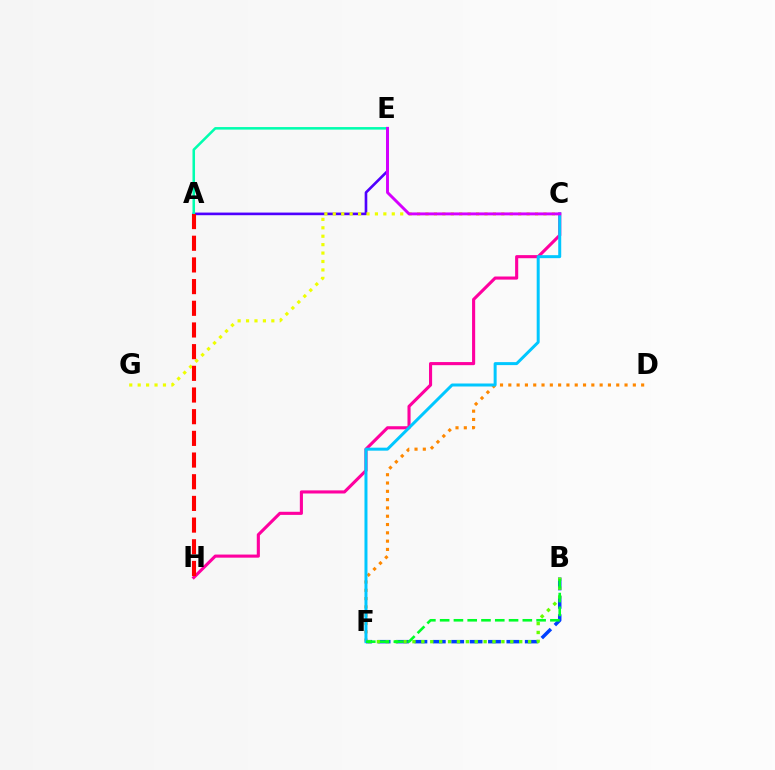{('B', 'F'): [{'color': '#003fff', 'line_style': 'dashed', 'thickness': 2.5}, {'color': '#66ff00', 'line_style': 'dotted', 'thickness': 2.42}, {'color': '#00ff27', 'line_style': 'dashed', 'thickness': 1.87}], ('D', 'F'): [{'color': '#ff8800', 'line_style': 'dotted', 'thickness': 2.26}], ('A', 'E'): [{'color': '#4f00ff', 'line_style': 'solid', 'thickness': 1.89}, {'color': '#00ffaf', 'line_style': 'solid', 'thickness': 1.83}], ('C', 'G'): [{'color': '#eeff00', 'line_style': 'dotted', 'thickness': 2.29}], ('C', 'H'): [{'color': '#ff00a0', 'line_style': 'solid', 'thickness': 2.24}], ('C', 'F'): [{'color': '#00c7ff', 'line_style': 'solid', 'thickness': 2.15}], ('A', 'H'): [{'color': '#ff0000', 'line_style': 'dashed', 'thickness': 2.95}], ('C', 'E'): [{'color': '#d600ff', 'line_style': 'solid', 'thickness': 2.1}]}